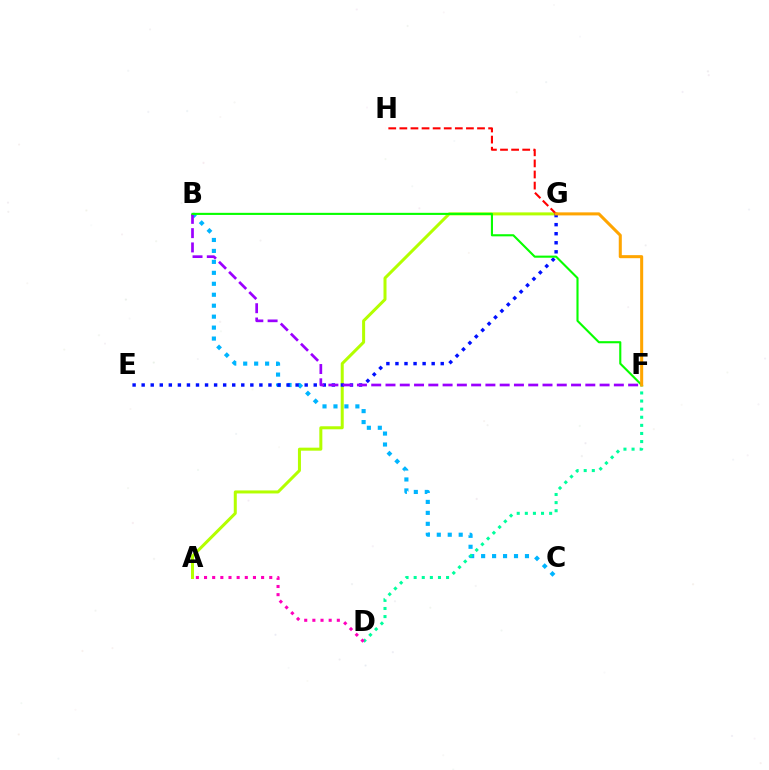{('B', 'C'): [{'color': '#00b5ff', 'line_style': 'dotted', 'thickness': 2.98}], ('A', 'G'): [{'color': '#b3ff00', 'line_style': 'solid', 'thickness': 2.17}], ('G', 'H'): [{'color': '#ff0000', 'line_style': 'dashed', 'thickness': 1.51}], ('D', 'F'): [{'color': '#00ff9d', 'line_style': 'dotted', 'thickness': 2.2}], ('E', 'G'): [{'color': '#0010ff', 'line_style': 'dotted', 'thickness': 2.46}], ('A', 'D'): [{'color': '#ff00bd', 'line_style': 'dotted', 'thickness': 2.21}], ('B', 'F'): [{'color': '#9b00ff', 'line_style': 'dashed', 'thickness': 1.94}, {'color': '#08ff00', 'line_style': 'solid', 'thickness': 1.52}], ('F', 'G'): [{'color': '#ffa500', 'line_style': 'solid', 'thickness': 2.19}]}